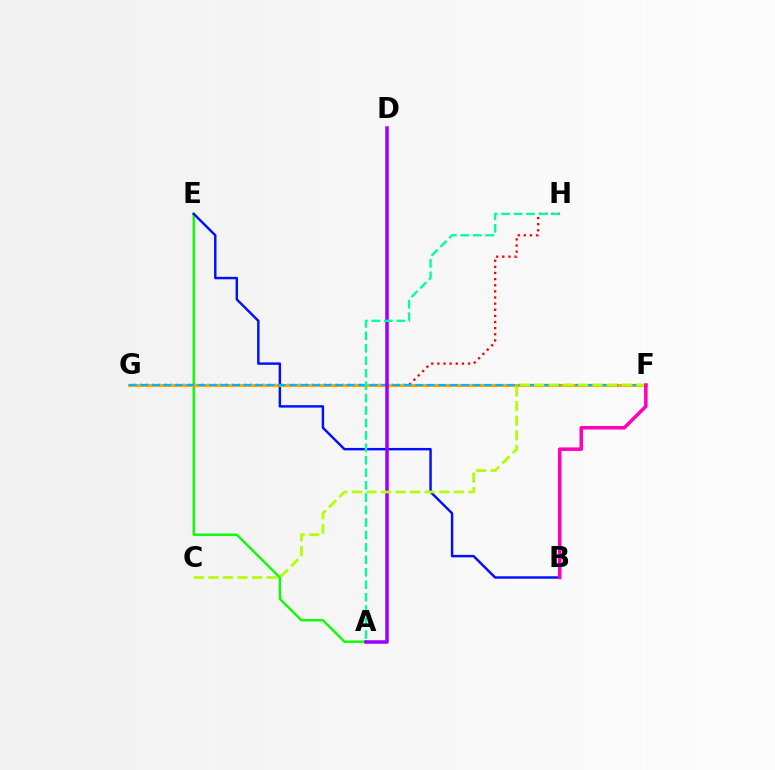{('A', 'E'): [{'color': '#08ff00', 'line_style': 'solid', 'thickness': 1.73}], ('G', 'H'): [{'color': '#ff0000', 'line_style': 'dotted', 'thickness': 1.66}], ('B', 'E'): [{'color': '#0010ff', 'line_style': 'solid', 'thickness': 1.76}], ('F', 'G'): [{'color': '#ffa500', 'line_style': 'solid', 'thickness': 2.2}, {'color': '#00b5ff', 'line_style': 'dashed', 'thickness': 1.56}], ('A', 'D'): [{'color': '#9b00ff', 'line_style': 'solid', 'thickness': 2.52}], ('C', 'F'): [{'color': '#b3ff00', 'line_style': 'dashed', 'thickness': 1.98}], ('A', 'H'): [{'color': '#00ff9d', 'line_style': 'dashed', 'thickness': 1.69}], ('B', 'F'): [{'color': '#ff00bd', 'line_style': 'solid', 'thickness': 2.54}]}